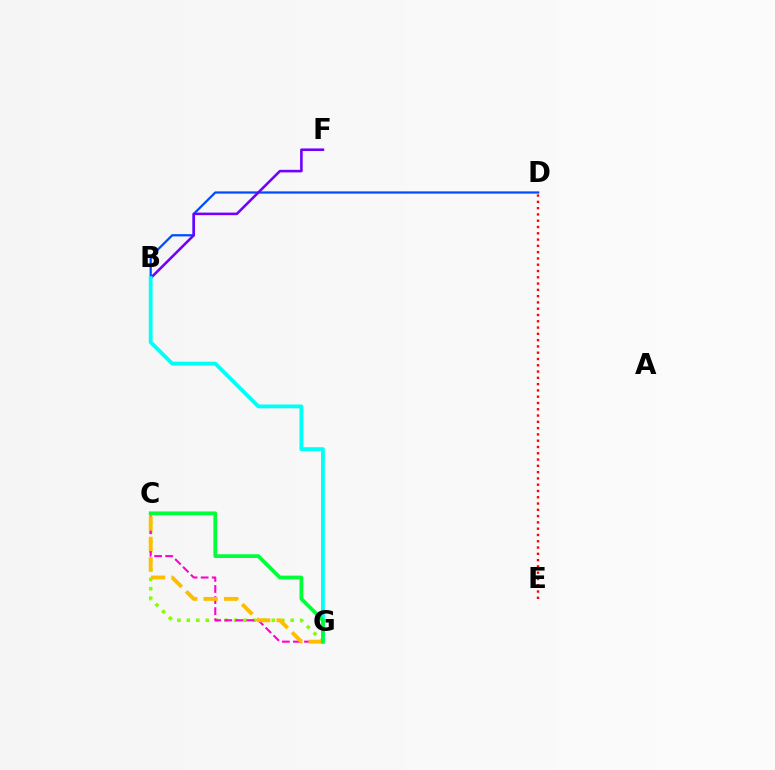{('C', 'G'): [{'color': '#84ff00', 'line_style': 'dotted', 'thickness': 2.56}, {'color': '#ff00cf', 'line_style': 'dashed', 'thickness': 1.5}, {'color': '#ffbd00', 'line_style': 'dashed', 'thickness': 2.78}, {'color': '#00ff39', 'line_style': 'solid', 'thickness': 2.71}], ('B', 'D'): [{'color': '#004bff', 'line_style': 'solid', 'thickness': 1.61}], ('B', 'F'): [{'color': '#7200ff', 'line_style': 'solid', 'thickness': 1.86}], ('D', 'E'): [{'color': '#ff0000', 'line_style': 'dotted', 'thickness': 1.71}], ('B', 'G'): [{'color': '#00fff6', 'line_style': 'solid', 'thickness': 2.76}]}